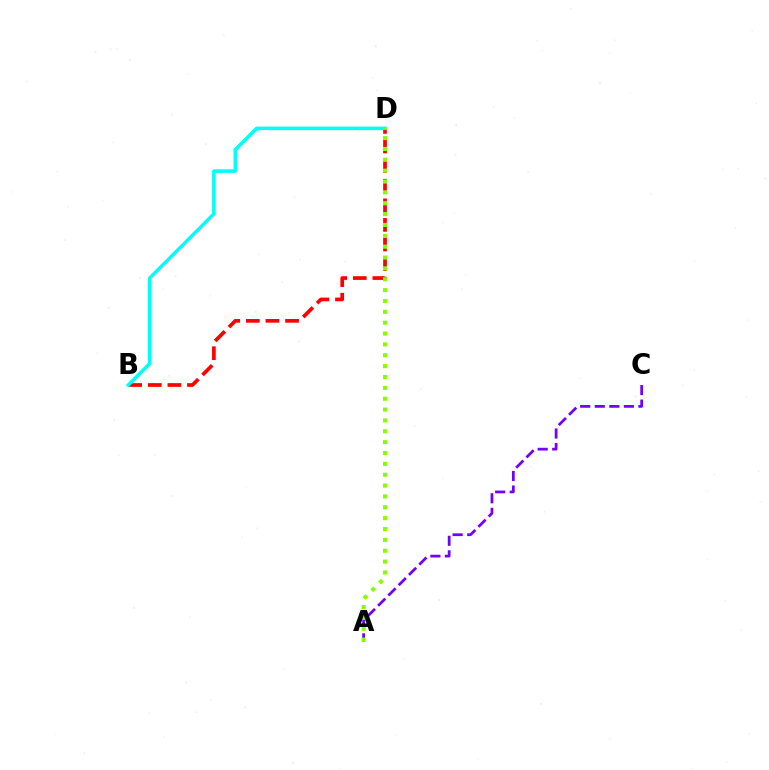{('B', 'D'): [{'color': '#ff0000', 'line_style': 'dashed', 'thickness': 2.66}, {'color': '#00fff6', 'line_style': 'solid', 'thickness': 2.56}], ('A', 'C'): [{'color': '#7200ff', 'line_style': 'dashed', 'thickness': 1.98}], ('A', 'D'): [{'color': '#84ff00', 'line_style': 'dotted', 'thickness': 2.95}]}